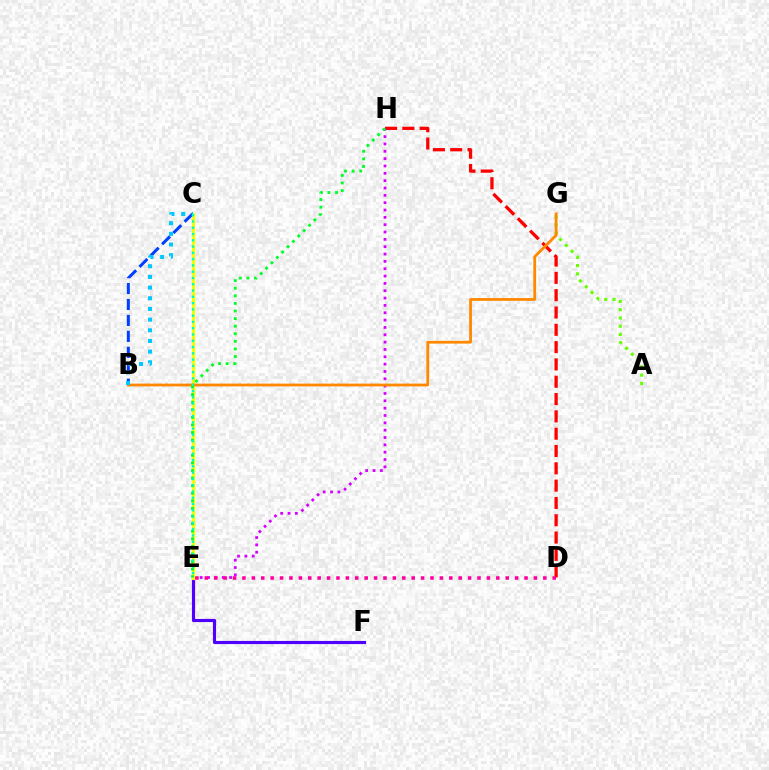{('D', 'H'): [{'color': '#ff0000', 'line_style': 'dashed', 'thickness': 2.35}], ('E', 'F'): [{'color': '#4f00ff', 'line_style': 'solid', 'thickness': 2.26}], ('A', 'G'): [{'color': '#66ff00', 'line_style': 'dotted', 'thickness': 2.24}], ('E', 'H'): [{'color': '#d600ff', 'line_style': 'dotted', 'thickness': 1.99}, {'color': '#00ff27', 'line_style': 'dotted', 'thickness': 2.06}], ('C', 'E'): [{'color': '#eeff00', 'line_style': 'solid', 'thickness': 2.23}, {'color': '#00ffaf', 'line_style': 'dotted', 'thickness': 1.71}], ('B', 'C'): [{'color': '#003fff', 'line_style': 'dashed', 'thickness': 2.17}, {'color': '#00c7ff', 'line_style': 'dotted', 'thickness': 2.9}], ('B', 'G'): [{'color': '#ff8800', 'line_style': 'solid', 'thickness': 2.0}], ('D', 'E'): [{'color': '#ff00a0', 'line_style': 'dotted', 'thickness': 2.55}]}